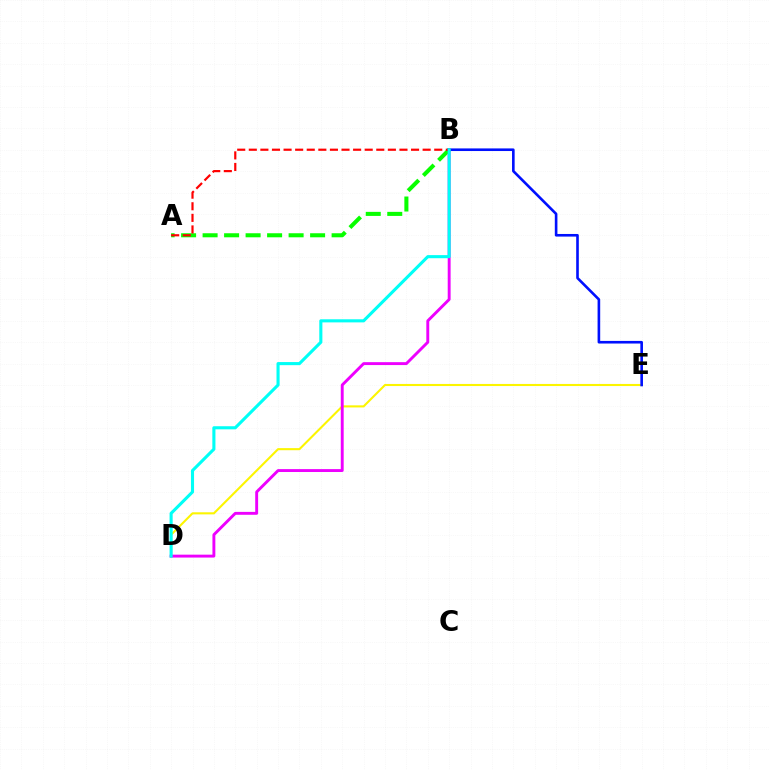{('D', 'E'): [{'color': '#fcf500', 'line_style': 'solid', 'thickness': 1.51}], ('B', 'D'): [{'color': '#ee00ff', 'line_style': 'solid', 'thickness': 2.09}, {'color': '#00fff6', 'line_style': 'solid', 'thickness': 2.23}], ('A', 'B'): [{'color': '#08ff00', 'line_style': 'dashed', 'thickness': 2.92}, {'color': '#ff0000', 'line_style': 'dashed', 'thickness': 1.57}], ('B', 'E'): [{'color': '#0010ff', 'line_style': 'solid', 'thickness': 1.89}]}